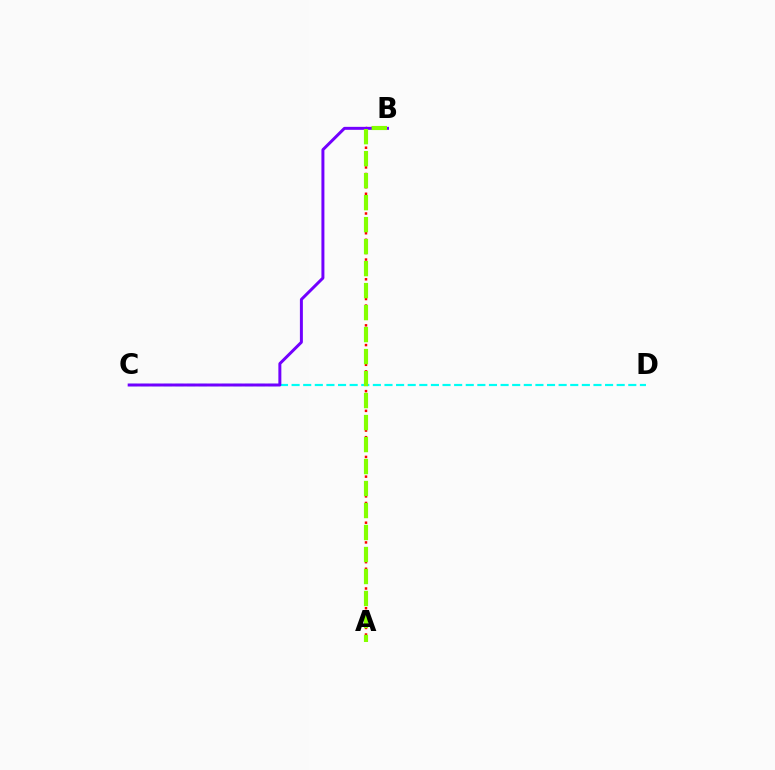{('C', 'D'): [{'color': '#00fff6', 'line_style': 'dashed', 'thickness': 1.58}], ('A', 'B'): [{'color': '#ff0000', 'line_style': 'dotted', 'thickness': 1.79}, {'color': '#84ff00', 'line_style': 'dashed', 'thickness': 2.99}], ('B', 'C'): [{'color': '#7200ff', 'line_style': 'solid', 'thickness': 2.14}]}